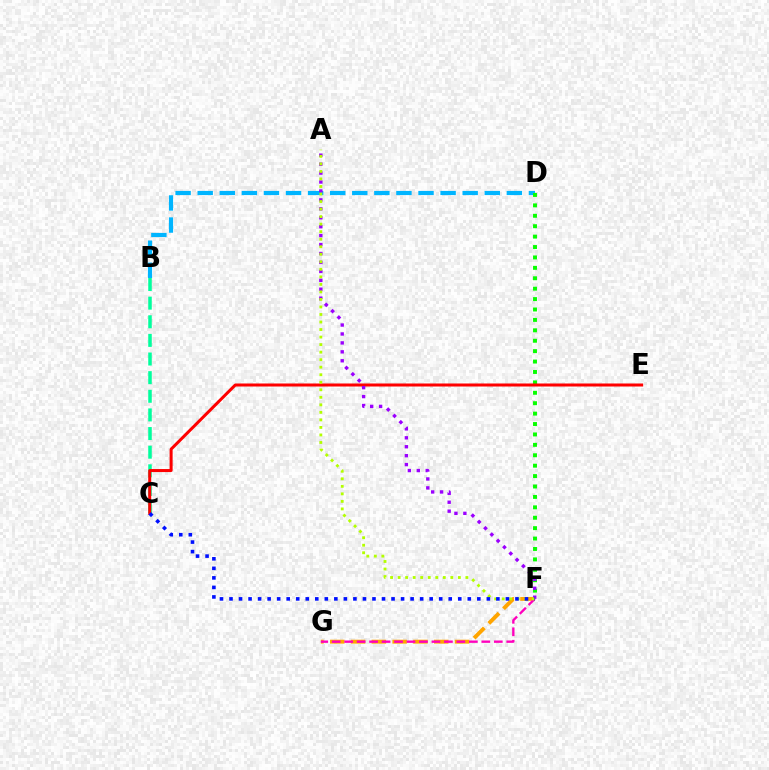{('F', 'G'): [{'color': '#ffa500', 'line_style': 'dashed', 'thickness': 2.82}, {'color': '#ff00bd', 'line_style': 'dashed', 'thickness': 1.69}], ('B', 'D'): [{'color': '#00b5ff', 'line_style': 'dashed', 'thickness': 3.0}], ('D', 'F'): [{'color': '#08ff00', 'line_style': 'dotted', 'thickness': 2.83}], ('B', 'C'): [{'color': '#00ff9d', 'line_style': 'dashed', 'thickness': 2.53}], ('C', 'E'): [{'color': '#ff0000', 'line_style': 'solid', 'thickness': 2.17}], ('A', 'F'): [{'color': '#9b00ff', 'line_style': 'dotted', 'thickness': 2.43}, {'color': '#b3ff00', 'line_style': 'dotted', 'thickness': 2.05}], ('C', 'F'): [{'color': '#0010ff', 'line_style': 'dotted', 'thickness': 2.59}]}